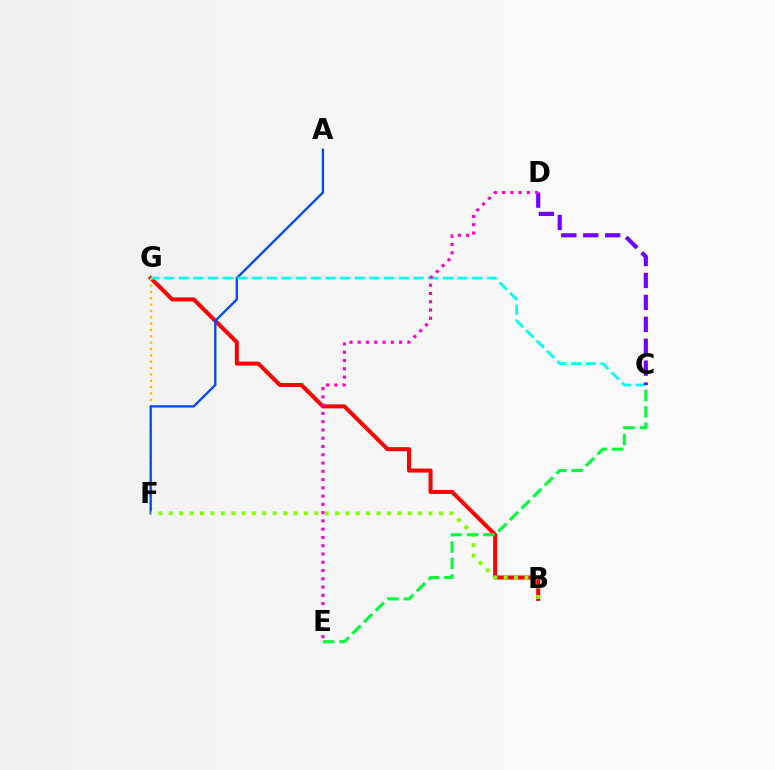{('B', 'G'): [{'color': '#ff0000', 'line_style': 'solid', 'thickness': 2.89}], ('F', 'G'): [{'color': '#ffbd00', 'line_style': 'dotted', 'thickness': 1.72}], ('A', 'F'): [{'color': '#004bff', 'line_style': 'solid', 'thickness': 1.69}], ('C', 'G'): [{'color': '#00fff6', 'line_style': 'dashed', 'thickness': 1.99}], ('B', 'F'): [{'color': '#84ff00', 'line_style': 'dotted', 'thickness': 2.82}], ('C', 'D'): [{'color': '#7200ff', 'line_style': 'dashed', 'thickness': 2.98}], ('D', 'E'): [{'color': '#ff00cf', 'line_style': 'dotted', 'thickness': 2.25}], ('C', 'E'): [{'color': '#00ff39', 'line_style': 'dashed', 'thickness': 2.23}]}